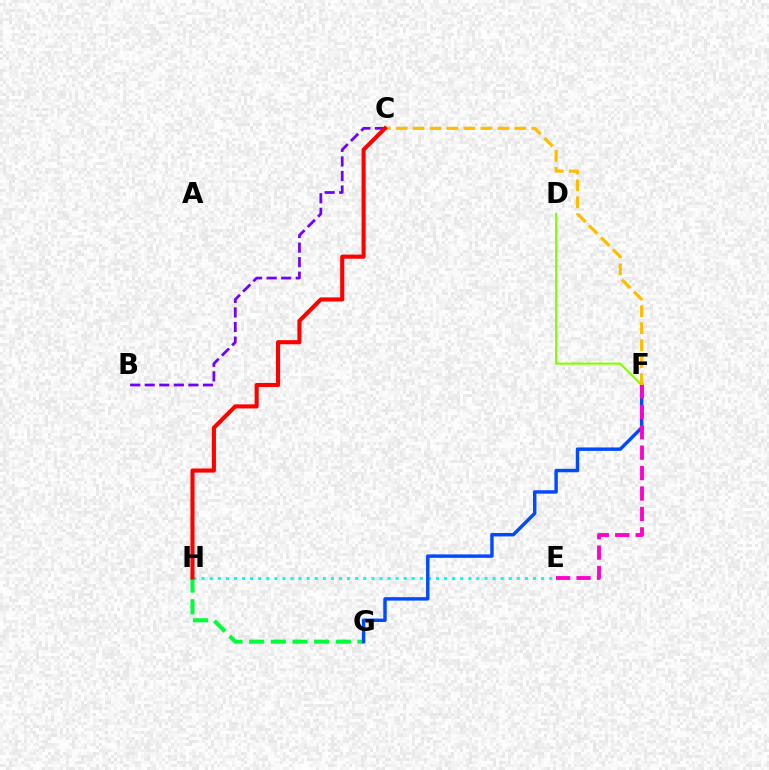{('G', 'H'): [{'color': '#00ff39', 'line_style': 'dashed', 'thickness': 2.94}], ('D', 'F'): [{'color': '#84ff00', 'line_style': 'solid', 'thickness': 1.54}], ('E', 'H'): [{'color': '#00fff6', 'line_style': 'dotted', 'thickness': 2.2}], ('F', 'G'): [{'color': '#004bff', 'line_style': 'solid', 'thickness': 2.47}], ('B', 'C'): [{'color': '#7200ff', 'line_style': 'dashed', 'thickness': 1.98}], ('E', 'F'): [{'color': '#ff00cf', 'line_style': 'dashed', 'thickness': 2.77}], ('C', 'F'): [{'color': '#ffbd00', 'line_style': 'dashed', 'thickness': 2.3}], ('C', 'H'): [{'color': '#ff0000', 'line_style': 'solid', 'thickness': 2.96}]}